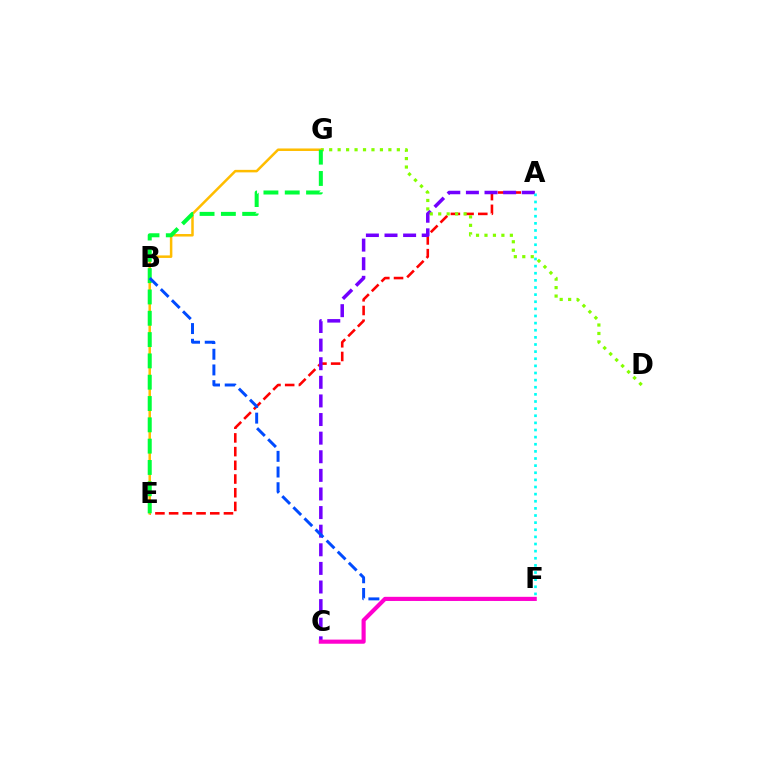{('A', 'E'): [{'color': '#ff0000', 'line_style': 'dashed', 'thickness': 1.86}], ('A', 'C'): [{'color': '#7200ff', 'line_style': 'dashed', 'thickness': 2.53}], ('D', 'G'): [{'color': '#84ff00', 'line_style': 'dotted', 'thickness': 2.3}], ('E', 'G'): [{'color': '#ffbd00', 'line_style': 'solid', 'thickness': 1.81}, {'color': '#00ff39', 'line_style': 'dashed', 'thickness': 2.9}], ('A', 'F'): [{'color': '#00fff6', 'line_style': 'dotted', 'thickness': 1.94}], ('B', 'F'): [{'color': '#004bff', 'line_style': 'dashed', 'thickness': 2.13}], ('C', 'F'): [{'color': '#ff00cf', 'line_style': 'solid', 'thickness': 2.97}]}